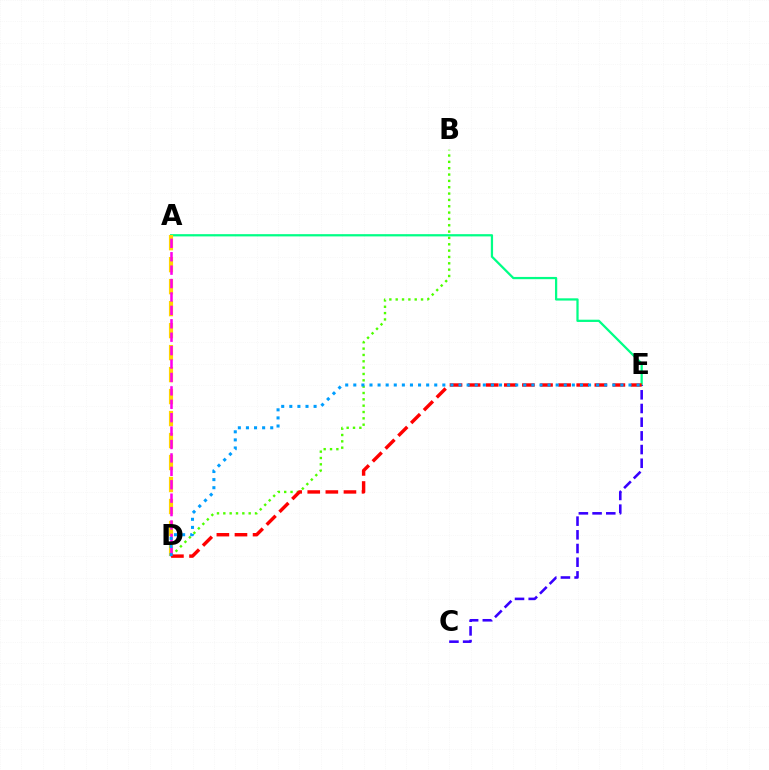{('A', 'E'): [{'color': '#00ff86', 'line_style': 'solid', 'thickness': 1.62}], ('C', 'E'): [{'color': '#3700ff', 'line_style': 'dashed', 'thickness': 1.86}], ('A', 'D'): [{'color': '#ffd500', 'line_style': 'dashed', 'thickness': 2.99}, {'color': '#ff00ed', 'line_style': 'dashed', 'thickness': 1.82}], ('B', 'D'): [{'color': '#4fff00', 'line_style': 'dotted', 'thickness': 1.72}], ('D', 'E'): [{'color': '#ff0000', 'line_style': 'dashed', 'thickness': 2.46}, {'color': '#009eff', 'line_style': 'dotted', 'thickness': 2.2}]}